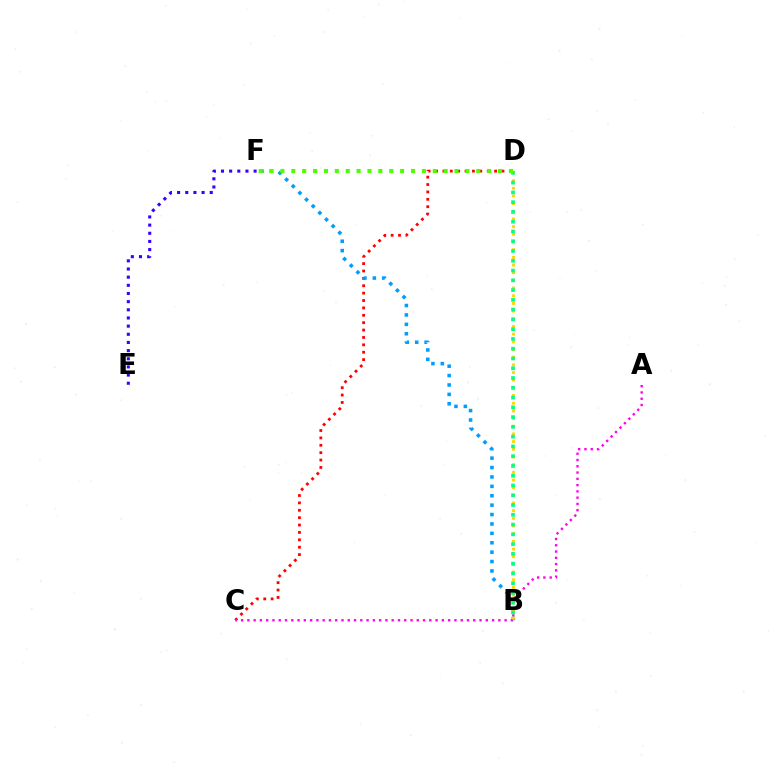{('C', 'D'): [{'color': '#ff0000', 'line_style': 'dotted', 'thickness': 2.01}], ('A', 'C'): [{'color': '#ff00ed', 'line_style': 'dotted', 'thickness': 1.7}], ('B', 'F'): [{'color': '#009eff', 'line_style': 'dotted', 'thickness': 2.55}], ('E', 'F'): [{'color': '#3700ff', 'line_style': 'dotted', 'thickness': 2.22}], ('B', 'D'): [{'color': '#ffd500', 'line_style': 'dotted', 'thickness': 2.09}, {'color': '#00ff86', 'line_style': 'dotted', 'thickness': 2.65}], ('D', 'F'): [{'color': '#4fff00', 'line_style': 'dotted', 'thickness': 2.96}]}